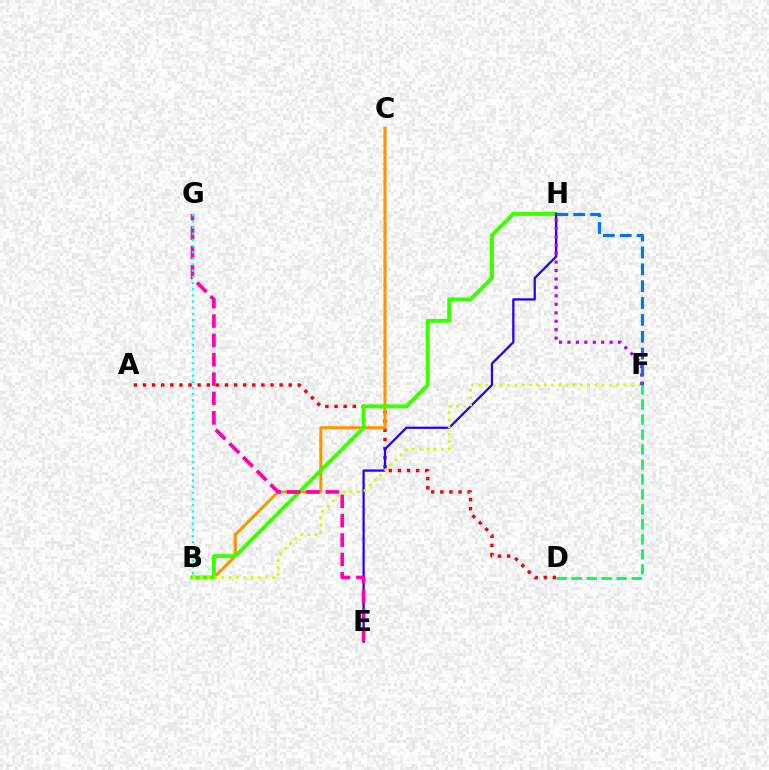{('A', 'D'): [{'color': '#ff0000', 'line_style': 'dotted', 'thickness': 2.48}], ('B', 'C'): [{'color': '#ff9400', 'line_style': 'solid', 'thickness': 2.21}], ('B', 'H'): [{'color': '#3dff00', 'line_style': 'solid', 'thickness': 2.82}], ('E', 'H'): [{'color': '#2500ff', 'line_style': 'solid', 'thickness': 1.64}], ('B', 'F'): [{'color': '#d1ff00', 'line_style': 'dotted', 'thickness': 1.97}], ('D', 'F'): [{'color': '#00ff5c', 'line_style': 'dashed', 'thickness': 2.04}], ('E', 'G'): [{'color': '#ff00ac', 'line_style': 'dashed', 'thickness': 2.63}], ('B', 'G'): [{'color': '#00fff6', 'line_style': 'dotted', 'thickness': 1.68}], ('F', 'H'): [{'color': '#b900ff', 'line_style': 'dotted', 'thickness': 2.3}, {'color': '#0074ff', 'line_style': 'dashed', 'thickness': 2.29}]}